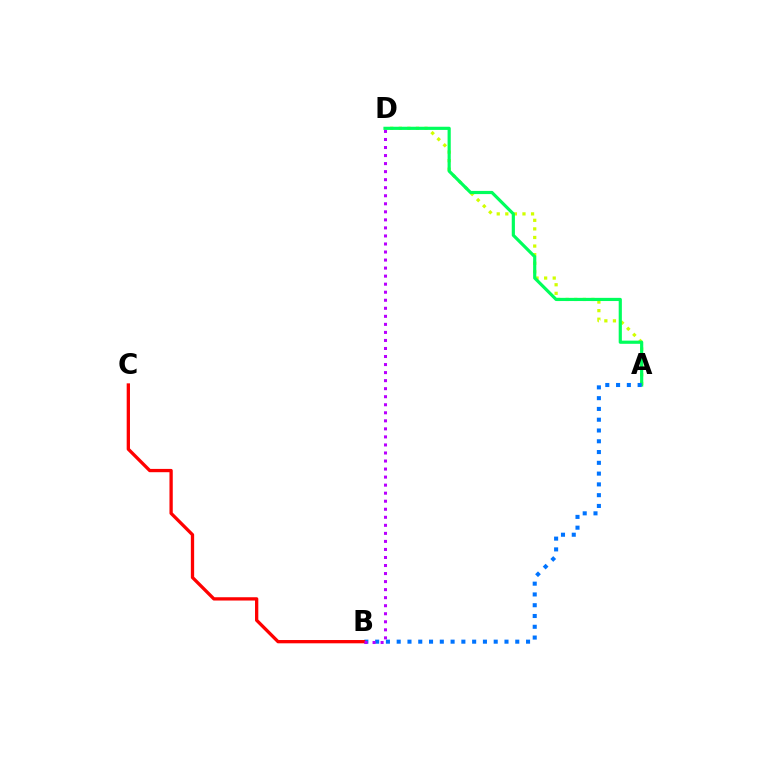{('A', 'D'): [{'color': '#d1ff00', 'line_style': 'dotted', 'thickness': 2.33}, {'color': '#00ff5c', 'line_style': 'solid', 'thickness': 2.29}], ('A', 'B'): [{'color': '#0074ff', 'line_style': 'dotted', 'thickness': 2.93}], ('B', 'C'): [{'color': '#ff0000', 'line_style': 'solid', 'thickness': 2.37}], ('B', 'D'): [{'color': '#b900ff', 'line_style': 'dotted', 'thickness': 2.18}]}